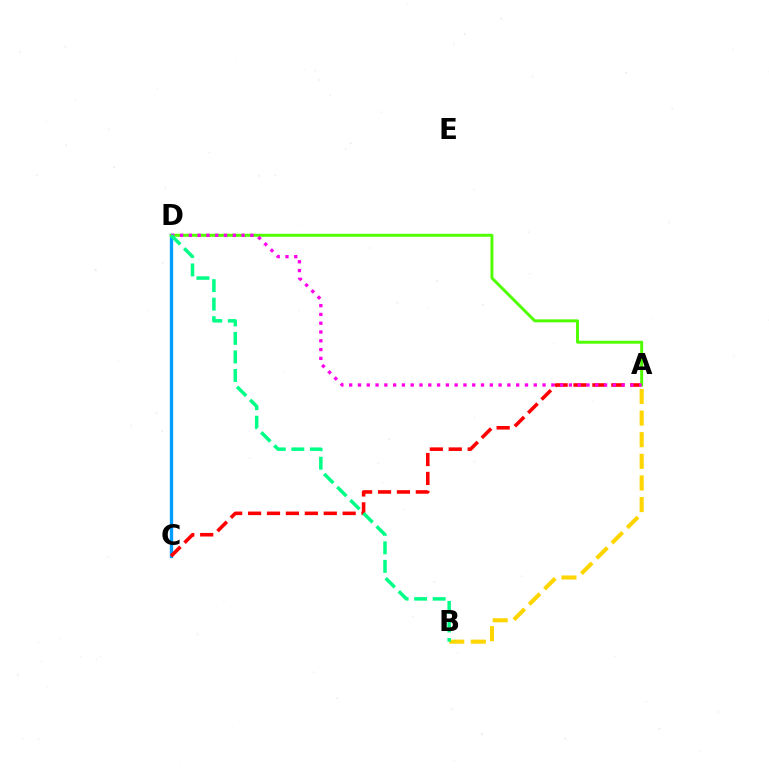{('C', 'D'): [{'color': '#3700ff', 'line_style': 'solid', 'thickness': 2.14}, {'color': '#009eff', 'line_style': 'solid', 'thickness': 2.39}], ('A', 'B'): [{'color': '#ffd500', 'line_style': 'dashed', 'thickness': 2.94}], ('A', 'C'): [{'color': '#ff0000', 'line_style': 'dashed', 'thickness': 2.57}], ('A', 'D'): [{'color': '#4fff00', 'line_style': 'solid', 'thickness': 2.12}, {'color': '#ff00ed', 'line_style': 'dotted', 'thickness': 2.39}], ('B', 'D'): [{'color': '#00ff86', 'line_style': 'dashed', 'thickness': 2.52}]}